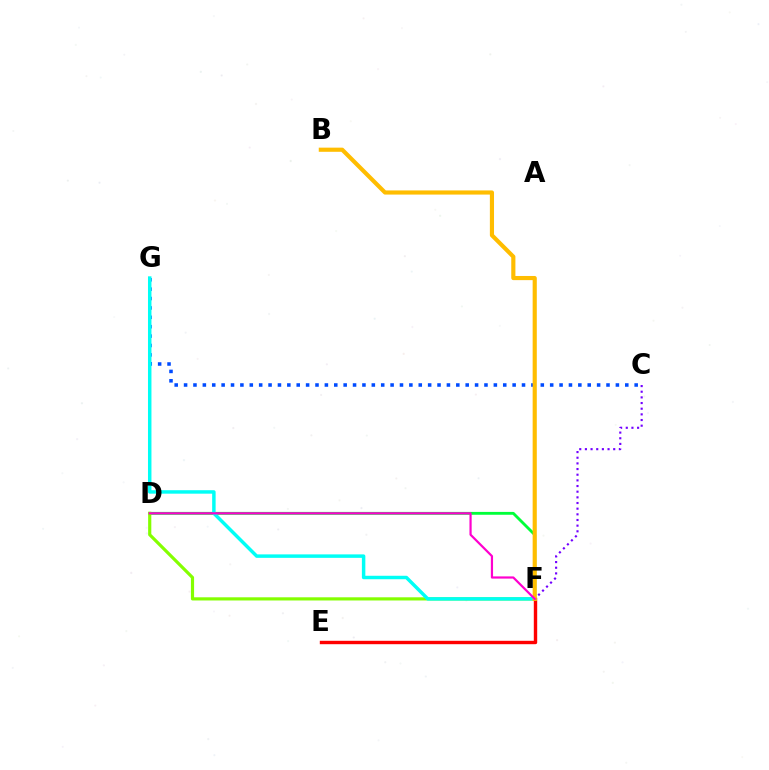{('D', 'F'): [{'color': '#00ff39', 'line_style': 'solid', 'thickness': 2.05}, {'color': '#84ff00', 'line_style': 'solid', 'thickness': 2.29}, {'color': '#ff00cf', 'line_style': 'solid', 'thickness': 1.59}], ('C', 'G'): [{'color': '#004bff', 'line_style': 'dotted', 'thickness': 2.55}], ('E', 'F'): [{'color': '#ff0000', 'line_style': 'solid', 'thickness': 2.45}], ('F', 'G'): [{'color': '#00fff6', 'line_style': 'solid', 'thickness': 2.49}], ('C', 'F'): [{'color': '#7200ff', 'line_style': 'dotted', 'thickness': 1.54}], ('B', 'F'): [{'color': '#ffbd00', 'line_style': 'solid', 'thickness': 2.99}]}